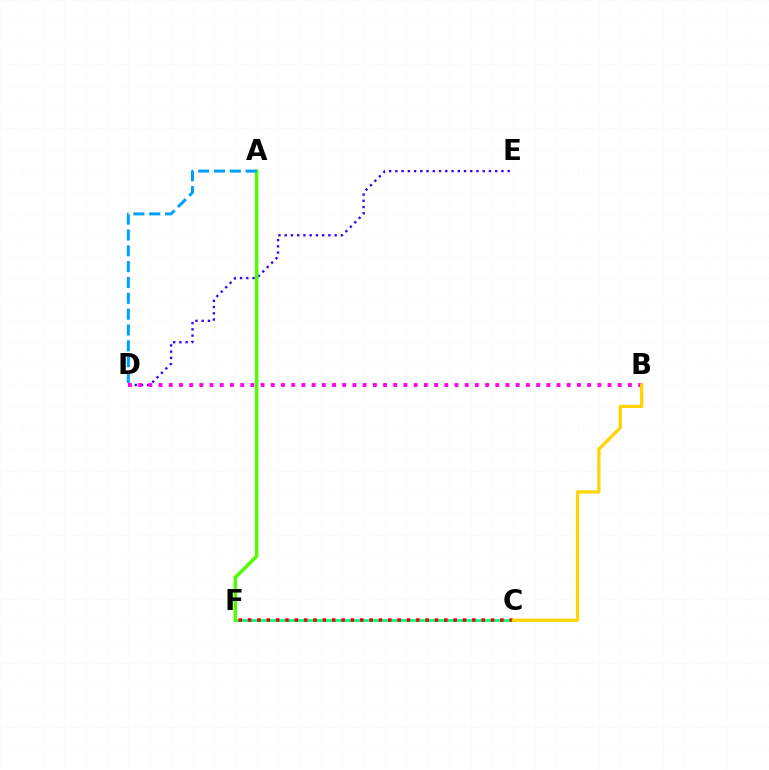{('C', 'F'): [{'color': '#00ff86', 'line_style': 'solid', 'thickness': 2.03}, {'color': '#ff0000', 'line_style': 'dotted', 'thickness': 2.54}], ('D', 'E'): [{'color': '#3700ff', 'line_style': 'dotted', 'thickness': 1.7}], ('B', 'D'): [{'color': '#ff00ed', 'line_style': 'dotted', 'thickness': 2.77}], ('A', 'F'): [{'color': '#4fff00', 'line_style': 'solid', 'thickness': 2.49}], ('A', 'D'): [{'color': '#009eff', 'line_style': 'dashed', 'thickness': 2.15}], ('B', 'C'): [{'color': '#ffd500', 'line_style': 'solid', 'thickness': 2.33}]}